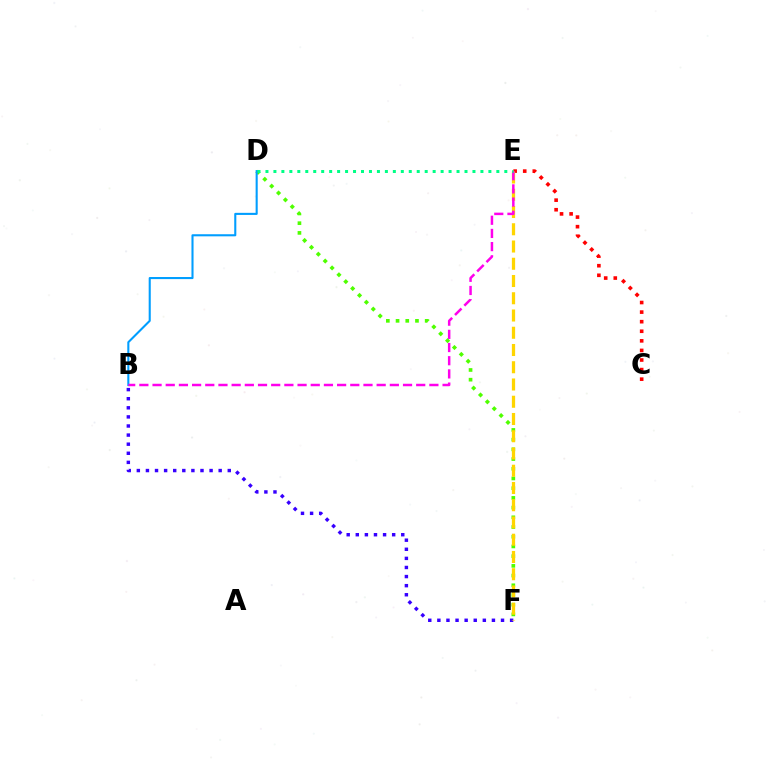{('C', 'E'): [{'color': '#ff0000', 'line_style': 'dotted', 'thickness': 2.6}], ('B', 'F'): [{'color': '#3700ff', 'line_style': 'dotted', 'thickness': 2.47}], ('D', 'F'): [{'color': '#4fff00', 'line_style': 'dotted', 'thickness': 2.64}], ('E', 'F'): [{'color': '#ffd500', 'line_style': 'dashed', 'thickness': 2.34}], ('B', 'D'): [{'color': '#009eff', 'line_style': 'solid', 'thickness': 1.5}], ('B', 'E'): [{'color': '#ff00ed', 'line_style': 'dashed', 'thickness': 1.79}], ('D', 'E'): [{'color': '#00ff86', 'line_style': 'dotted', 'thickness': 2.16}]}